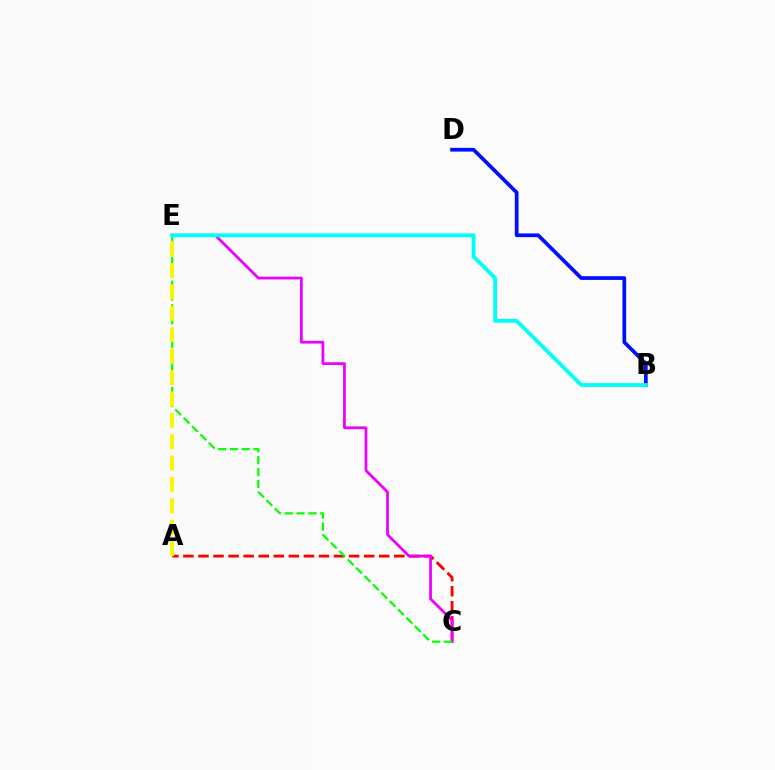{('A', 'C'): [{'color': '#ff0000', 'line_style': 'dashed', 'thickness': 2.05}], ('C', 'E'): [{'color': '#ee00ff', 'line_style': 'solid', 'thickness': 1.99}, {'color': '#08ff00', 'line_style': 'dashed', 'thickness': 1.61}], ('A', 'E'): [{'color': '#fcf500', 'line_style': 'dashed', 'thickness': 2.9}], ('B', 'D'): [{'color': '#0010ff', 'line_style': 'solid', 'thickness': 2.68}], ('B', 'E'): [{'color': '#00fff6', 'line_style': 'solid', 'thickness': 2.75}]}